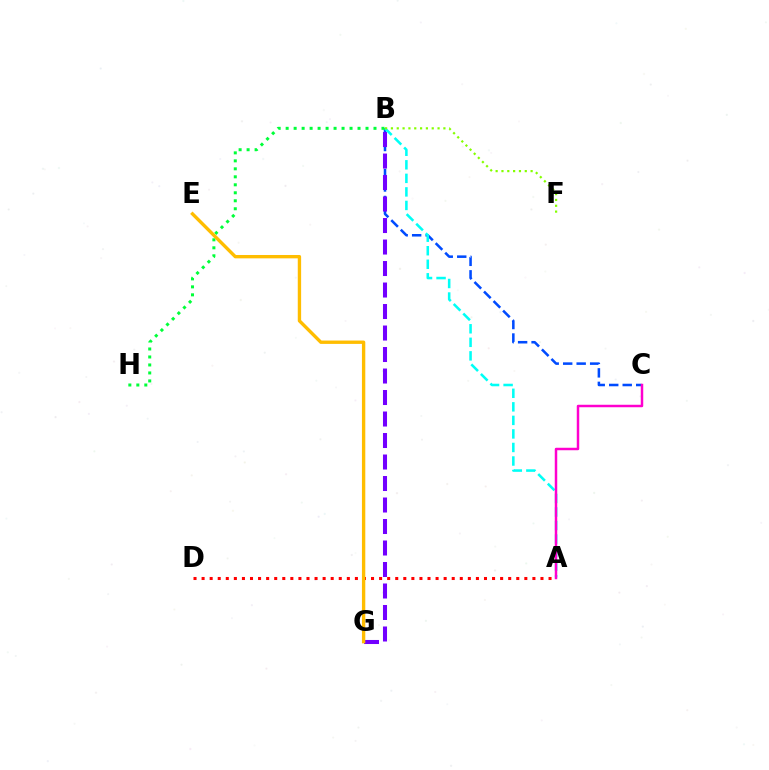{('A', 'D'): [{'color': '#ff0000', 'line_style': 'dotted', 'thickness': 2.19}], ('B', 'C'): [{'color': '#004bff', 'line_style': 'dashed', 'thickness': 1.83}], ('B', 'G'): [{'color': '#7200ff', 'line_style': 'dashed', 'thickness': 2.92}], ('A', 'B'): [{'color': '#00fff6', 'line_style': 'dashed', 'thickness': 1.84}], ('A', 'C'): [{'color': '#ff00cf', 'line_style': 'solid', 'thickness': 1.78}], ('B', 'F'): [{'color': '#84ff00', 'line_style': 'dotted', 'thickness': 1.58}], ('B', 'H'): [{'color': '#00ff39', 'line_style': 'dotted', 'thickness': 2.17}], ('E', 'G'): [{'color': '#ffbd00', 'line_style': 'solid', 'thickness': 2.42}]}